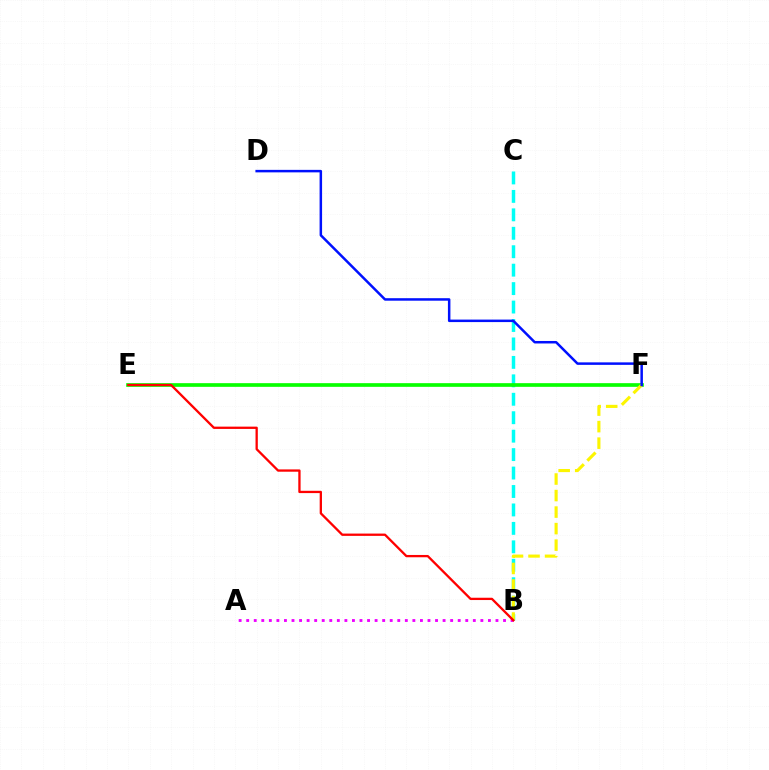{('B', 'C'): [{'color': '#00fff6', 'line_style': 'dashed', 'thickness': 2.51}], ('E', 'F'): [{'color': '#08ff00', 'line_style': 'solid', 'thickness': 2.64}], ('B', 'F'): [{'color': '#fcf500', 'line_style': 'dashed', 'thickness': 2.25}], ('A', 'B'): [{'color': '#ee00ff', 'line_style': 'dotted', 'thickness': 2.05}], ('B', 'E'): [{'color': '#ff0000', 'line_style': 'solid', 'thickness': 1.66}], ('D', 'F'): [{'color': '#0010ff', 'line_style': 'solid', 'thickness': 1.8}]}